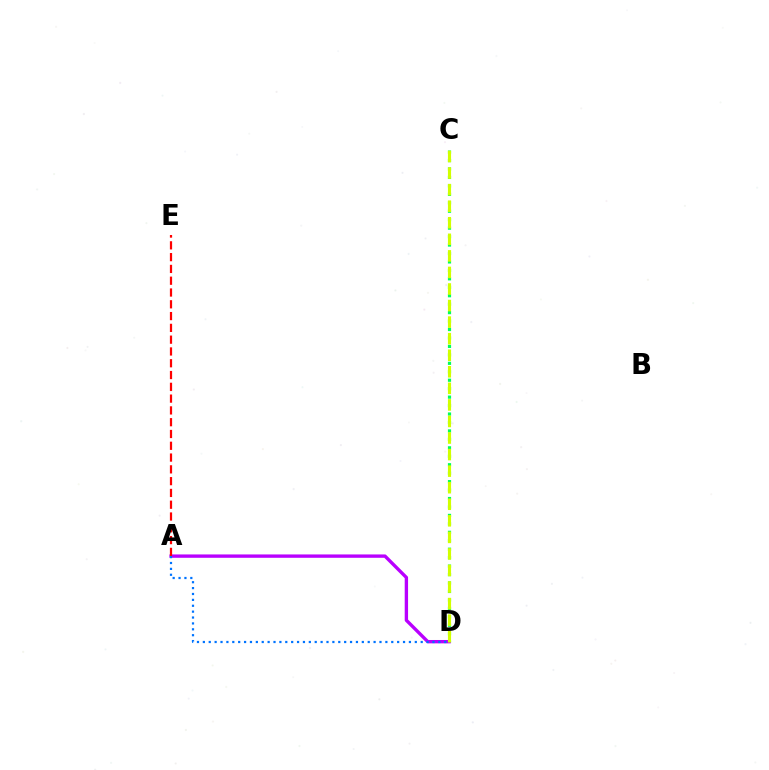{('C', 'D'): [{'color': '#00ff5c', 'line_style': 'dotted', 'thickness': 2.3}, {'color': '#d1ff00', 'line_style': 'dashed', 'thickness': 2.25}], ('A', 'D'): [{'color': '#b900ff', 'line_style': 'solid', 'thickness': 2.42}, {'color': '#0074ff', 'line_style': 'dotted', 'thickness': 1.6}], ('A', 'E'): [{'color': '#ff0000', 'line_style': 'dashed', 'thickness': 1.6}]}